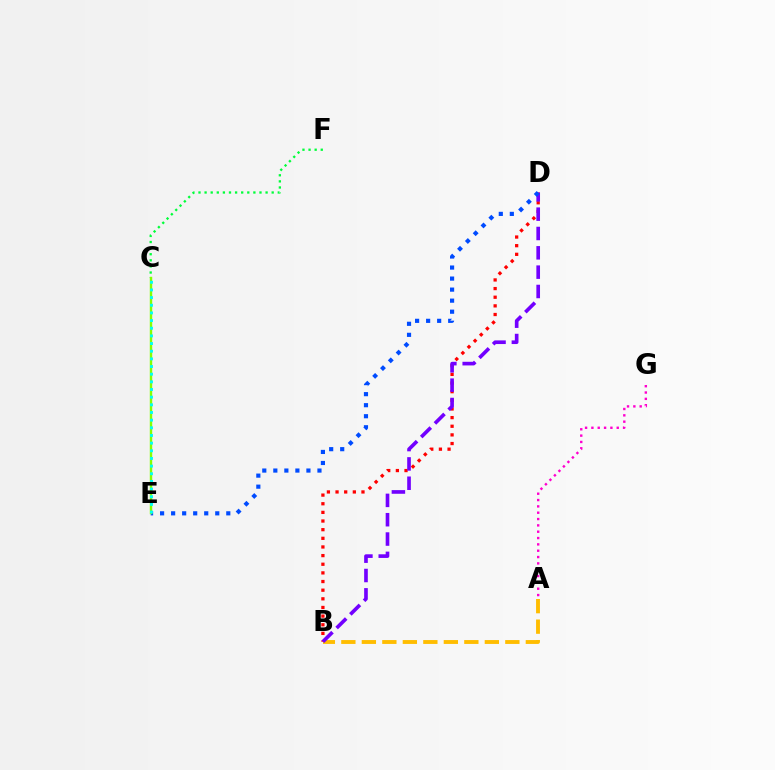{('A', 'B'): [{'color': '#ffbd00', 'line_style': 'dashed', 'thickness': 2.78}], ('B', 'D'): [{'color': '#ff0000', 'line_style': 'dotted', 'thickness': 2.35}, {'color': '#7200ff', 'line_style': 'dashed', 'thickness': 2.63}], ('D', 'E'): [{'color': '#004bff', 'line_style': 'dotted', 'thickness': 3.0}], ('C', 'F'): [{'color': '#00ff39', 'line_style': 'dotted', 'thickness': 1.66}], ('C', 'E'): [{'color': '#84ff00', 'line_style': 'solid', 'thickness': 1.74}, {'color': '#00fff6', 'line_style': 'dotted', 'thickness': 2.08}], ('A', 'G'): [{'color': '#ff00cf', 'line_style': 'dotted', 'thickness': 1.72}]}